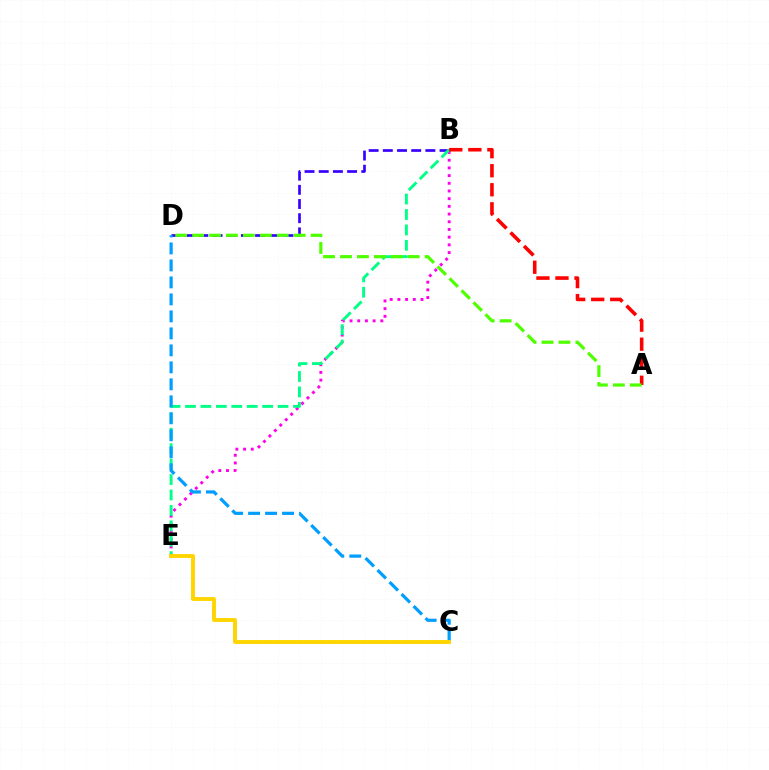{('B', 'E'): [{'color': '#ff00ed', 'line_style': 'dotted', 'thickness': 2.09}, {'color': '#00ff86', 'line_style': 'dashed', 'thickness': 2.1}], ('B', 'D'): [{'color': '#3700ff', 'line_style': 'dashed', 'thickness': 1.93}], ('C', 'D'): [{'color': '#009eff', 'line_style': 'dashed', 'thickness': 2.31}], ('C', 'E'): [{'color': '#ffd500', 'line_style': 'solid', 'thickness': 2.81}], ('A', 'B'): [{'color': '#ff0000', 'line_style': 'dashed', 'thickness': 2.59}], ('A', 'D'): [{'color': '#4fff00', 'line_style': 'dashed', 'thickness': 2.3}]}